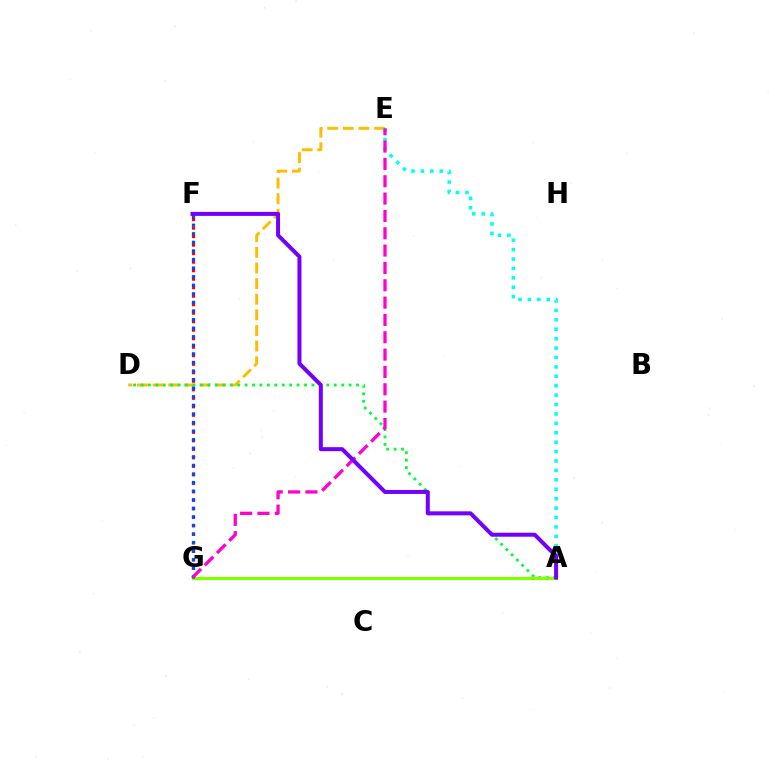{('D', 'E'): [{'color': '#ffbd00', 'line_style': 'dashed', 'thickness': 2.12}], ('F', 'G'): [{'color': '#ff0000', 'line_style': 'dotted', 'thickness': 2.31}, {'color': '#004bff', 'line_style': 'dotted', 'thickness': 2.33}], ('A', 'D'): [{'color': '#00ff39', 'line_style': 'dotted', 'thickness': 2.02}], ('A', 'G'): [{'color': '#84ff00', 'line_style': 'solid', 'thickness': 2.28}], ('A', 'E'): [{'color': '#00fff6', 'line_style': 'dotted', 'thickness': 2.56}], ('E', 'G'): [{'color': '#ff00cf', 'line_style': 'dashed', 'thickness': 2.36}], ('A', 'F'): [{'color': '#7200ff', 'line_style': 'solid', 'thickness': 2.88}]}